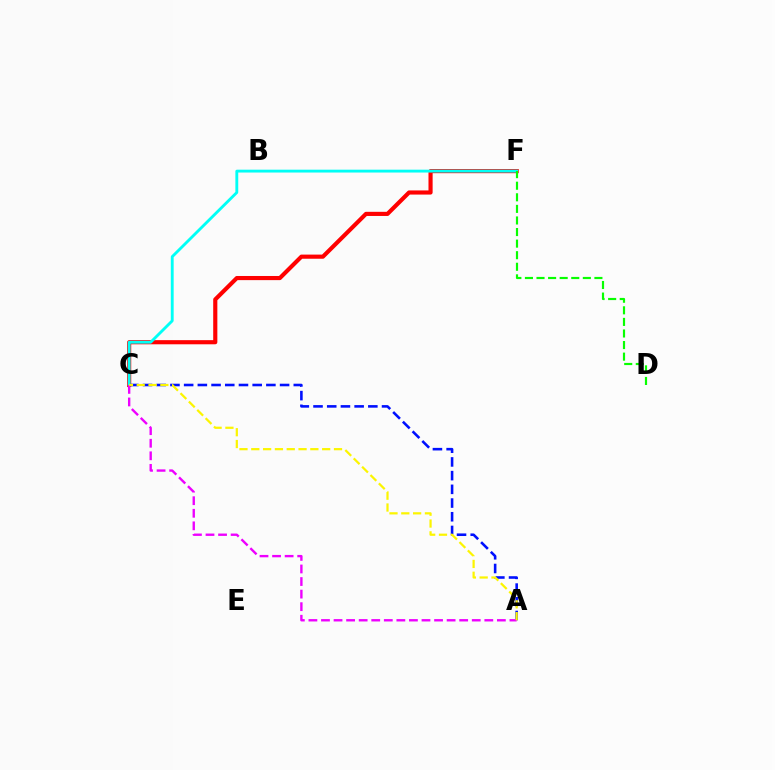{('C', 'F'): [{'color': '#ff0000', 'line_style': 'solid', 'thickness': 2.98}, {'color': '#00fff6', 'line_style': 'solid', 'thickness': 2.06}], ('A', 'C'): [{'color': '#0010ff', 'line_style': 'dashed', 'thickness': 1.86}, {'color': '#ee00ff', 'line_style': 'dashed', 'thickness': 1.71}, {'color': '#fcf500', 'line_style': 'dashed', 'thickness': 1.61}], ('D', 'F'): [{'color': '#08ff00', 'line_style': 'dashed', 'thickness': 1.57}]}